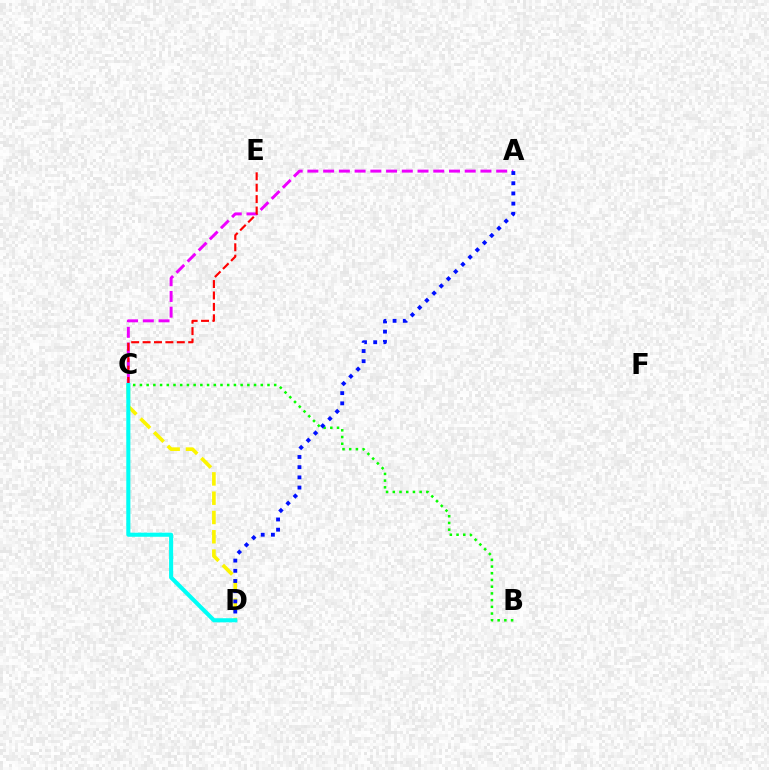{('A', 'C'): [{'color': '#ee00ff', 'line_style': 'dashed', 'thickness': 2.14}], ('C', 'D'): [{'color': '#fcf500', 'line_style': 'dashed', 'thickness': 2.62}, {'color': '#00fff6', 'line_style': 'solid', 'thickness': 2.94}], ('B', 'C'): [{'color': '#08ff00', 'line_style': 'dotted', 'thickness': 1.82}], ('A', 'D'): [{'color': '#0010ff', 'line_style': 'dotted', 'thickness': 2.77}], ('C', 'E'): [{'color': '#ff0000', 'line_style': 'dashed', 'thickness': 1.55}]}